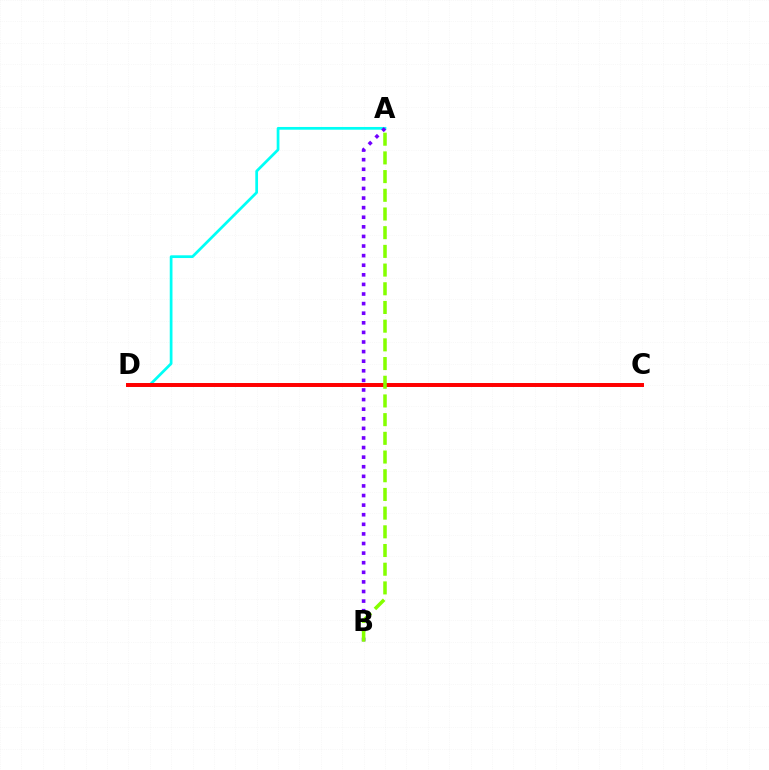{('A', 'D'): [{'color': '#00fff6', 'line_style': 'solid', 'thickness': 1.97}], ('A', 'B'): [{'color': '#7200ff', 'line_style': 'dotted', 'thickness': 2.61}, {'color': '#84ff00', 'line_style': 'dashed', 'thickness': 2.54}], ('C', 'D'): [{'color': '#ff0000', 'line_style': 'solid', 'thickness': 2.85}]}